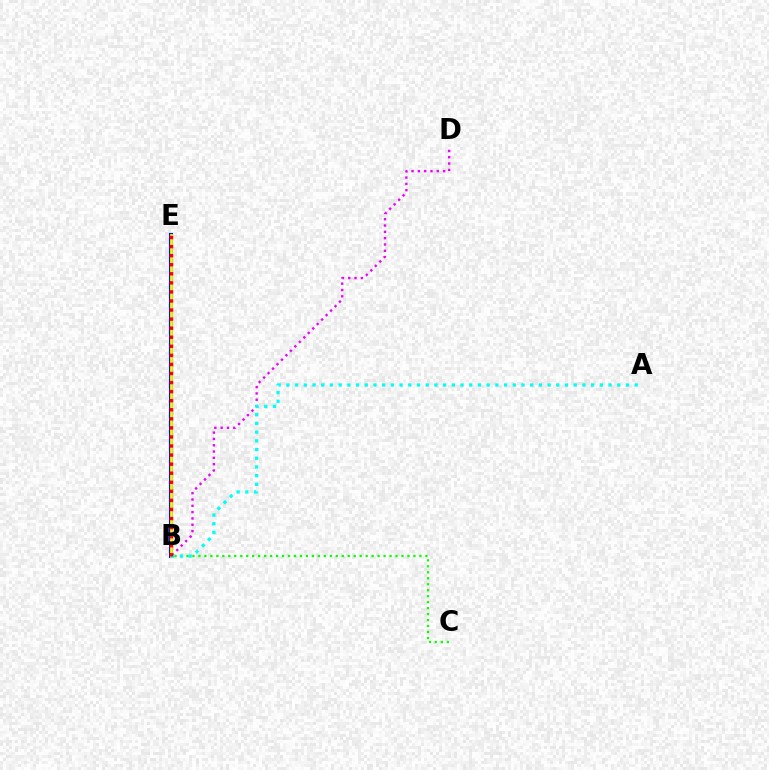{('B', 'C'): [{'color': '#08ff00', 'line_style': 'dotted', 'thickness': 1.62}], ('B', 'E'): [{'color': '#0010ff', 'line_style': 'solid', 'thickness': 2.94}, {'color': '#fcf500', 'line_style': 'solid', 'thickness': 1.99}, {'color': '#ff0000', 'line_style': 'dotted', 'thickness': 2.46}], ('B', 'D'): [{'color': '#ee00ff', 'line_style': 'dotted', 'thickness': 1.72}], ('A', 'B'): [{'color': '#00fff6', 'line_style': 'dotted', 'thickness': 2.37}]}